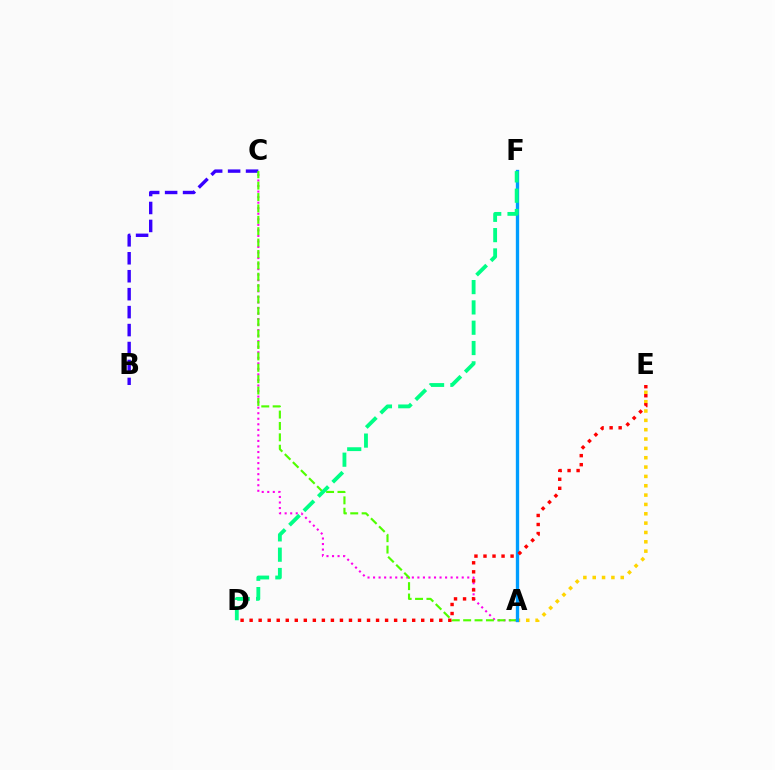{('A', 'C'): [{'color': '#ff00ed', 'line_style': 'dotted', 'thickness': 1.51}, {'color': '#4fff00', 'line_style': 'dashed', 'thickness': 1.55}], ('A', 'E'): [{'color': '#ffd500', 'line_style': 'dotted', 'thickness': 2.54}], ('B', 'C'): [{'color': '#3700ff', 'line_style': 'dashed', 'thickness': 2.44}], ('A', 'F'): [{'color': '#009eff', 'line_style': 'solid', 'thickness': 2.4}], ('D', 'E'): [{'color': '#ff0000', 'line_style': 'dotted', 'thickness': 2.45}], ('D', 'F'): [{'color': '#00ff86', 'line_style': 'dashed', 'thickness': 2.76}]}